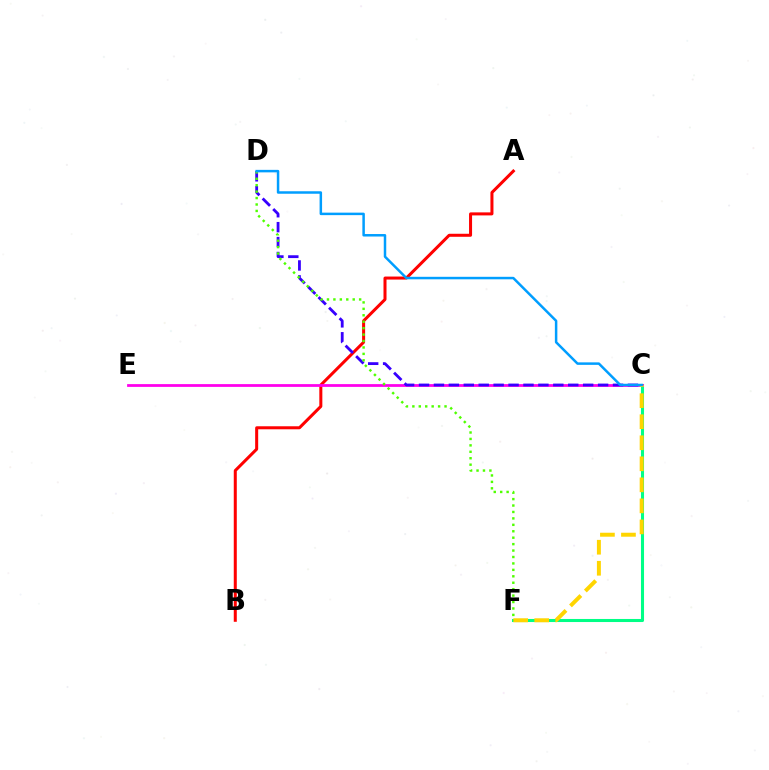{('C', 'F'): [{'color': '#00ff86', 'line_style': 'solid', 'thickness': 2.21}, {'color': '#ffd500', 'line_style': 'dashed', 'thickness': 2.86}], ('A', 'B'): [{'color': '#ff0000', 'line_style': 'solid', 'thickness': 2.18}], ('C', 'E'): [{'color': '#ff00ed', 'line_style': 'solid', 'thickness': 2.0}], ('C', 'D'): [{'color': '#3700ff', 'line_style': 'dashed', 'thickness': 2.03}, {'color': '#009eff', 'line_style': 'solid', 'thickness': 1.8}], ('D', 'F'): [{'color': '#4fff00', 'line_style': 'dotted', 'thickness': 1.75}]}